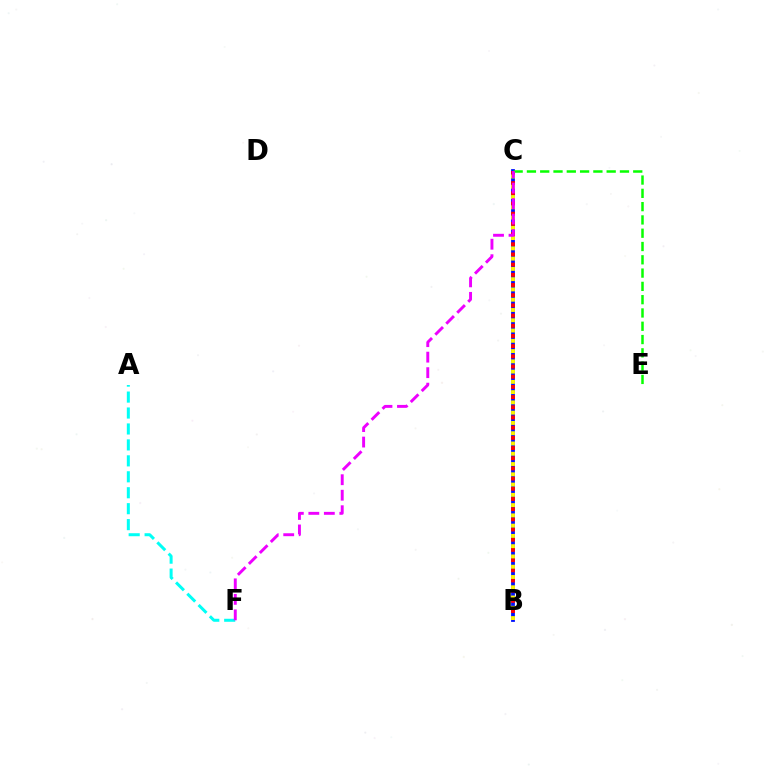{('A', 'F'): [{'color': '#00fff6', 'line_style': 'dashed', 'thickness': 2.17}], ('B', 'C'): [{'color': '#0010ff', 'line_style': 'solid', 'thickness': 2.72}, {'color': '#ff0000', 'line_style': 'dotted', 'thickness': 2.77}, {'color': '#fcf500', 'line_style': 'dotted', 'thickness': 2.79}], ('C', 'E'): [{'color': '#08ff00', 'line_style': 'dashed', 'thickness': 1.81}], ('C', 'F'): [{'color': '#ee00ff', 'line_style': 'dashed', 'thickness': 2.11}]}